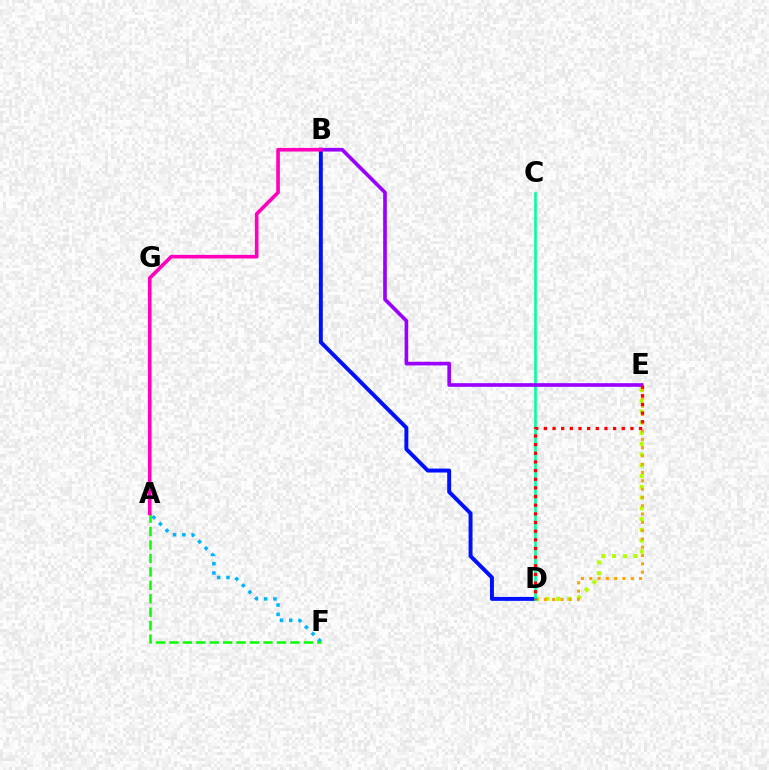{('D', 'E'): [{'color': '#b3ff00', 'line_style': 'dotted', 'thickness': 2.92}, {'color': '#ffa500', 'line_style': 'dotted', 'thickness': 2.25}, {'color': '#ff0000', 'line_style': 'dotted', 'thickness': 2.35}], ('B', 'D'): [{'color': '#0010ff', 'line_style': 'solid', 'thickness': 2.84}], ('C', 'D'): [{'color': '#00ff9d', 'line_style': 'solid', 'thickness': 1.88}], ('A', 'F'): [{'color': '#00b5ff', 'line_style': 'dotted', 'thickness': 2.53}, {'color': '#08ff00', 'line_style': 'dashed', 'thickness': 1.82}], ('B', 'E'): [{'color': '#9b00ff', 'line_style': 'solid', 'thickness': 2.62}], ('A', 'B'): [{'color': '#ff00bd', 'line_style': 'solid', 'thickness': 2.61}]}